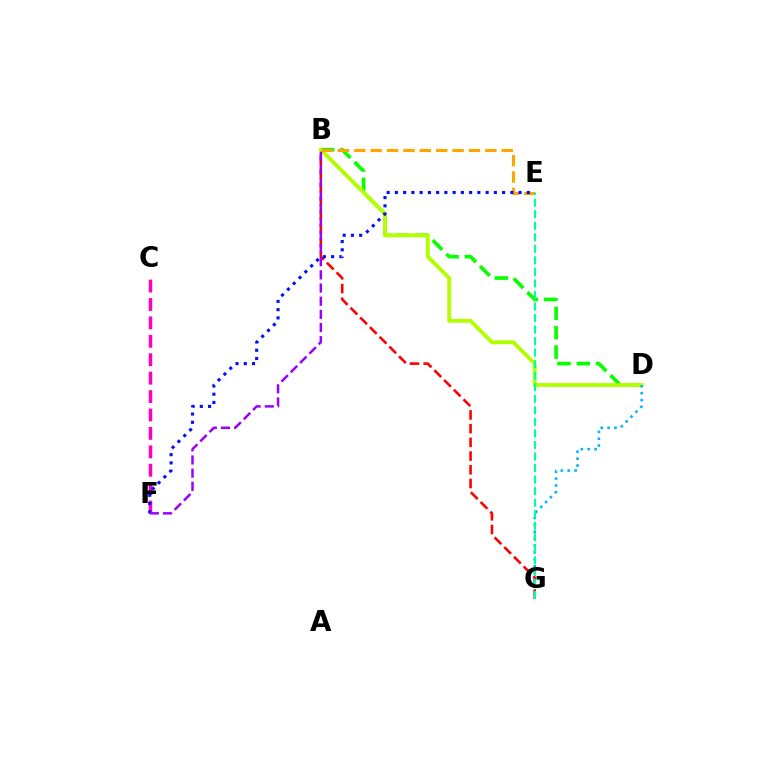{('B', 'D'): [{'color': '#08ff00', 'line_style': 'dashed', 'thickness': 2.63}, {'color': '#b3ff00', 'line_style': 'solid', 'thickness': 2.78}], ('B', 'G'): [{'color': '#ff0000', 'line_style': 'dashed', 'thickness': 1.86}], ('B', 'E'): [{'color': '#ffa500', 'line_style': 'dashed', 'thickness': 2.23}], ('C', 'F'): [{'color': '#ff00bd', 'line_style': 'dashed', 'thickness': 2.5}], ('D', 'G'): [{'color': '#00b5ff', 'line_style': 'dotted', 'thickness': 1.87}], ('E', 'F'): [{'color': '#0010ff', 'line_style': 'dotted', 'thickness': 2.24}], ('E', 'G'): [{'color': '#00ff9d', 'line_style': 'dashed', 'thickness': 1.57}], ('B', 'F'): [{'color': '#9b00ff', 'line_style': 'dashed', 'thickness': 1.79}]}